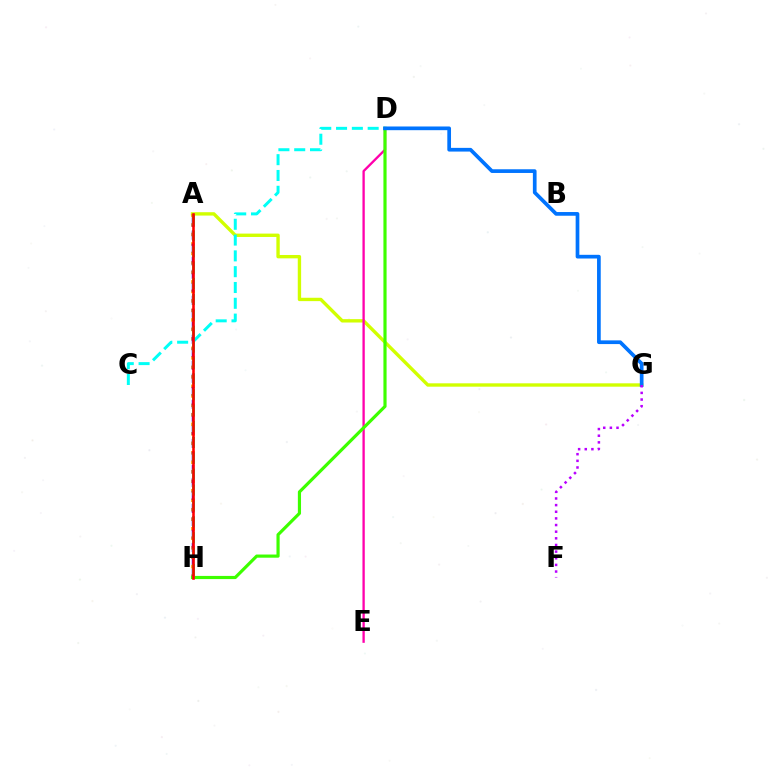{('A', 'G'): [{'color': '#d1ff00', 'line_style': 'solid', 'thickness': 2.42}], ('A', 'H'): [{'color': '#ff9400', 'line_style': 'dotted', 'thickness': 2.58}, {'color': '#2500ff', 'line_style': 'dashed', 'thickness': 1.77}, {'color': '#00ff5c', 'line_style': 'dashed', 'thickness': 2.16}, {'color': '#ff0000', 'line_style': 'solid', 'thickness': 1.87}], ('C', 'D'): [{'color': '#00fff6', 'line_style': 'dashed', 'thickness': 2.15}], ('D', 'E'): [{'color': '#ff00ac', 'line_style': 'solid', 'thickness': 1.67}], ('D', 'H'): [{'color': '#3dff00', 'line_style': 'solid', 'thickness': 2.28}], ('D', 'G'): [{'color': '#0074ff', 'line_style': 'solid', 'thickness': 2.67}], ('F', 'G'): [{'color': '#b900ff', 'line_style': 'dotted', 'thickness': 1.8}]}